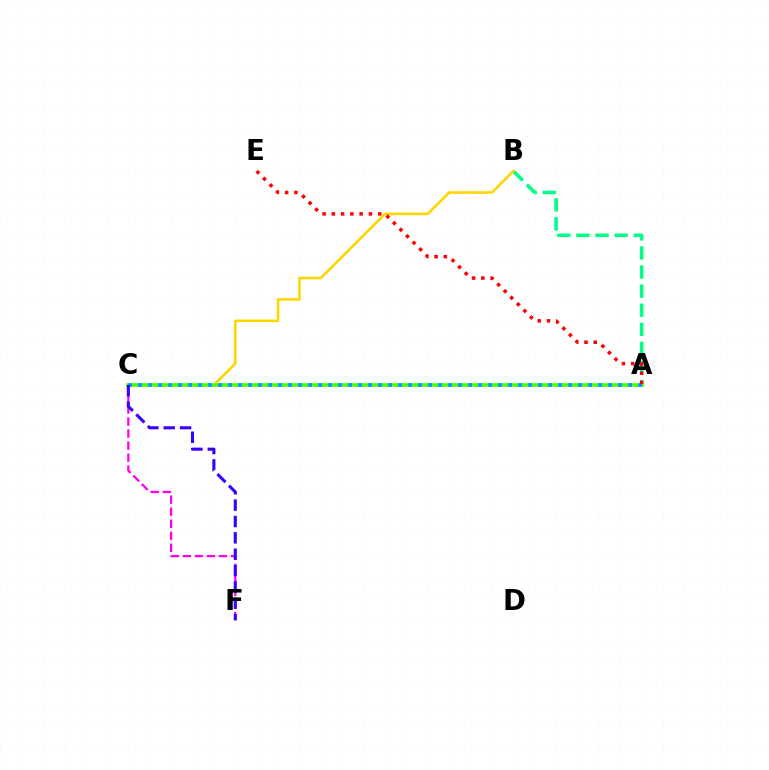{('A', 'B'): [{'color': '#00ff86', 'line_style': 'dashed', 'thickness': 2.59}], ('C', 'F'): [{'color': '#ff00ed', 'line_style': 'dashed', 'thickness': 1.64}, {'color': '#3700ff', 'line_style': 'dashed', 'thickness': 2.22}], ('B', 'C'): [{'color': '#ffd500', 'line_style': 'solid', 'thickness': 1.87}], ('A', 'C'): [{'color': '#4fff00', 'line_style': 'solid', 'thickness': 2.6}, {'color': '#009eff', 'line_style': 'dotted', 'thickness': 2.72}], ('A', 'E'): [{'color': '#ff0000', 'line_style': 'dotted', 'thickness': 2.52}]}